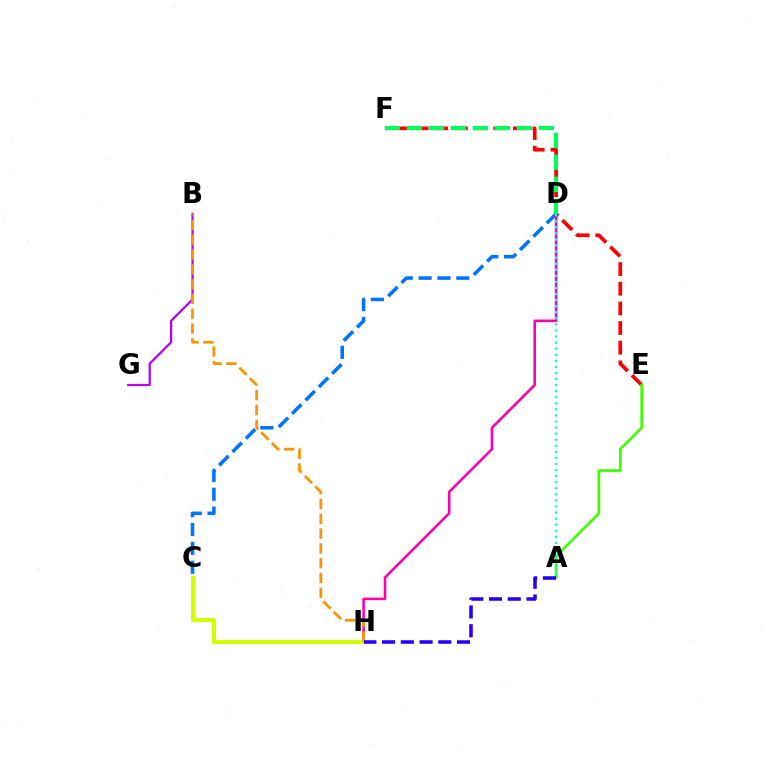{('E', 'F'): [{'color': '#ff0000', 'line_style': 'dashed', 'thickness': 2.67}], ('A', 'E'): [{'color': '#3dff00', 'line_style': 'solid', 'thickness': 1.92}], ('B', 'G'): [{'color': '#b900ff', 'line_style': 'solid', 'thickness': 1.61}], ('C', 'D'): [{'color': '#0074ff', 'line_style': 'dashed', 'thickness': 2.56}], ('D', 'H'): [{'color': '#ff00ac', 'line_style': 'solid', 'thickness': 1.86}], ('C', 'H'): [{'color': '#d1ff00', 'line_style': 'solid', 'thickness': 2.91}], ('B', 'H'): [{'color': '#ff9400', 'line_style': 'dashed', 'thickness': 2.01}], ('A', 'H'): [{'color': '#2500ff', 'line_style': 'dashed', 'thickness': 2.55}], ('D', 'F'): [{'color': '#00ff5c', 'line_style': 'dashed', 'thickness': 2.99}], ('A', 'D'): [{'color': '#00fff6', 'line_style': 'dotted', 'thickness': 1.65}]}